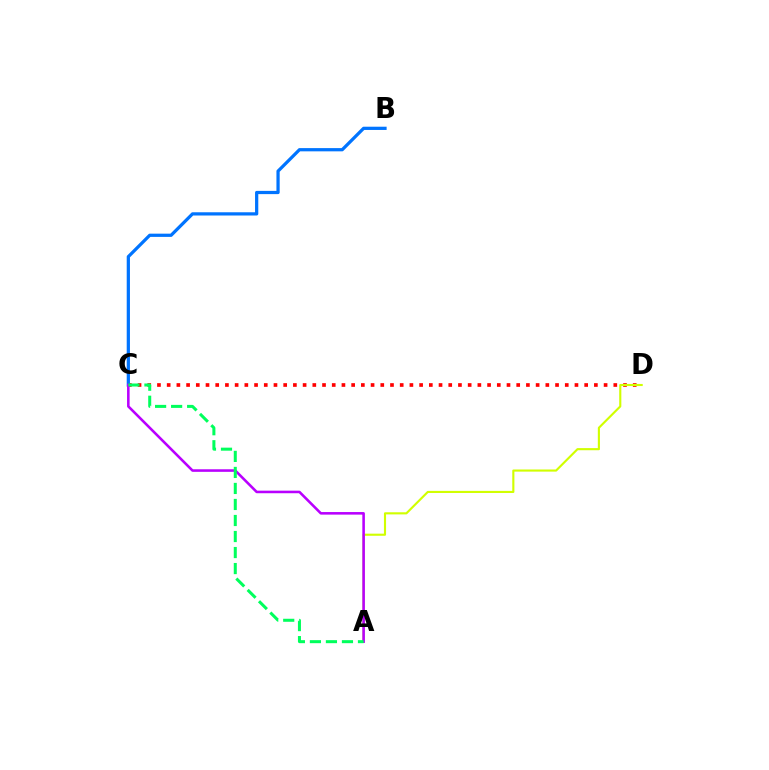{('C', 'D'): [{'color': '#ff0000', 'line_style': 'dotted', 'thickness': 2.64}], ('B', 'C'): [{'color': '#0074ff', 'line_style': 'solid', 'thickness': 2.33}], ('A', 'D'): [{'color': '#d1ff00', 'line_style': 'solid', 'thickness': 1.53}], ('A', 'C'): [{'color': '#b900ff', 'line_style': 'solid', 'thickness': 1.85}, {'color': '#00ff5c', 'line_style': 'dashed', 'thickness': 2.18}]}